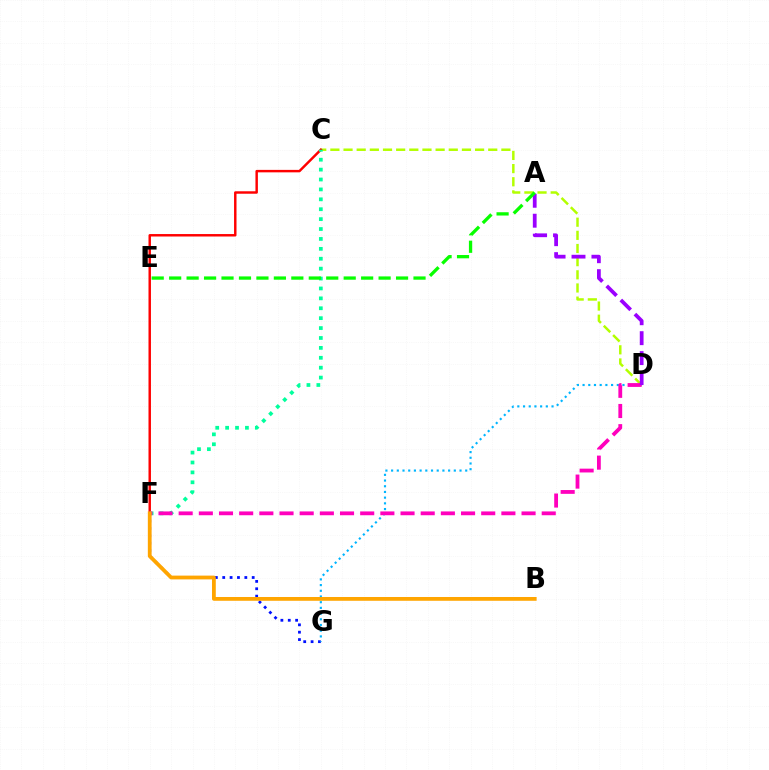{('C', 'D'): [{'color': '#b3ff00', 'line_style': 'dashed', 'thickness': 1.79}], ('C', 'F'): [{'color': '#ff0000', 'line_style': 'solid', 'thickness': 1.77}, {'color': '#00ff9d', 'line_style': 'dotted', 'thickness': 2.69}], ('F', 'G'): [{'color': '#0010ff', 'line_style': 'dotted', 'thickness': 2.0}], ('D', 'G'): [{'color': '#00b5ff', 'line_style': 'dotted', 'thickness': 1.55}], ('D', 'F'): [{'color': '#ff00bd', 'line_style': 'dashed', 'thickness': 2.74}], ('B', 'F'): [{'color': '#ffa500', 'line_style': 'solid', 'thickness': 2.72}], ('A', 'D'): [{'color': '#9b00ff', 'line_style': 'dashed', 'thickness': 2.71}], ('A', 'E'): [{'color': '#08ff00', 'line_style': 'dashed', 'thickness': 2.37}]}